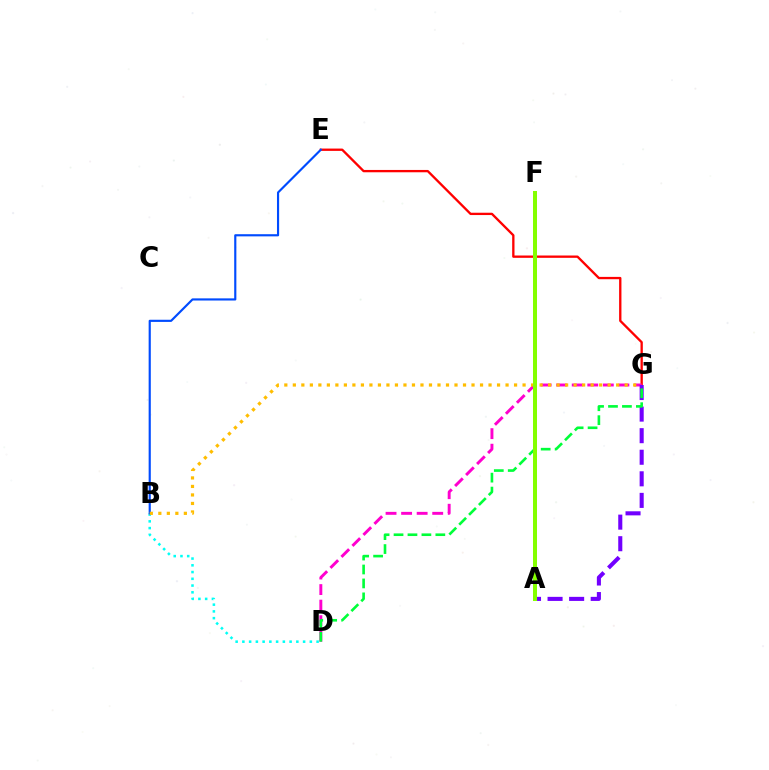{('E', 'G'): [{'color': '#ff0000', 'line_style': 'solid', 'thickness': 1.67}], ('B', 'D'): [{'color': '#00fff6', 'line_style': 'dotted', 'thickness': 1.83}], ('D', 'G'): [{'color': '#ff00cf', 'line_style': 'dashed', 'thickness': 2.11}, {'color': '#00ff39', 'line_style': 'dashed', 'thickness': 1.89}], ('B', 'E'): [{'color': '#004bff', 'line_style': 'solid', 'thickness': 1.55}], ('B', 'G'): [{'color': '#ffbd00', 'line_style': 'dotted', 'thickness': 2.31}], ('A', 'G'): [{'color': '#7200ff', 'line_style': 'dashed', 'thickness': 2.93}], ('A', 'F'): [{'color': '#84ff00', 'line_style': 'solid', 'thickness': 2.89}]}